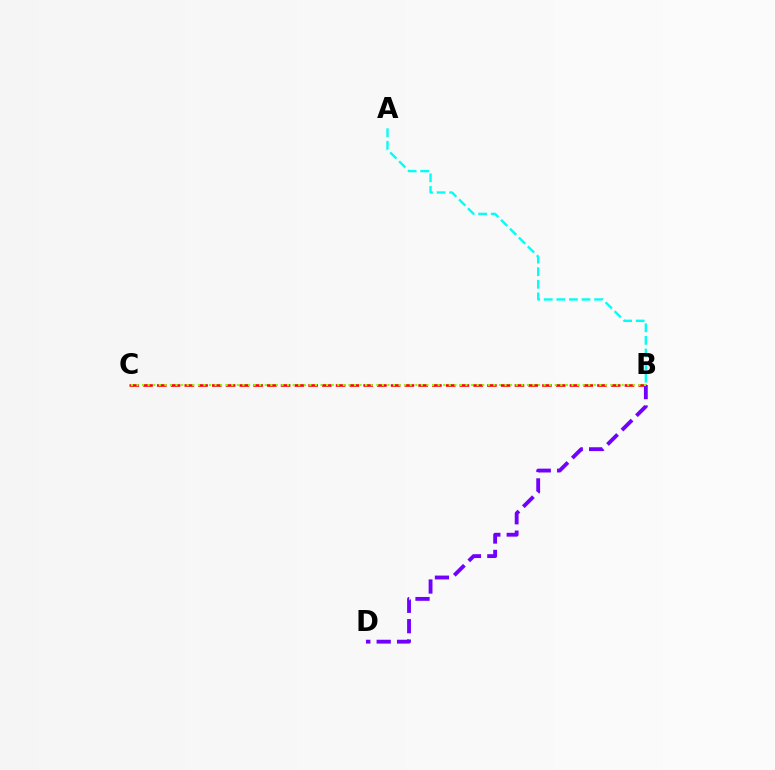{('B', 'C'): [{'color': '#ff0000', 'line_style': 'dashed', 'thickness': 1.87}, {'color': '#84ff00', 'line_style': 'dotted', 'thickness': 1.52}], ('B', 'D'): [{'color': '#7200ff', 'line_style': 'dashed', 'thickness': 2.77}], ('A', 'B'): [{'color': '#00fff6', 'line_style': 'dashed', 'thickness': 1.71}]}